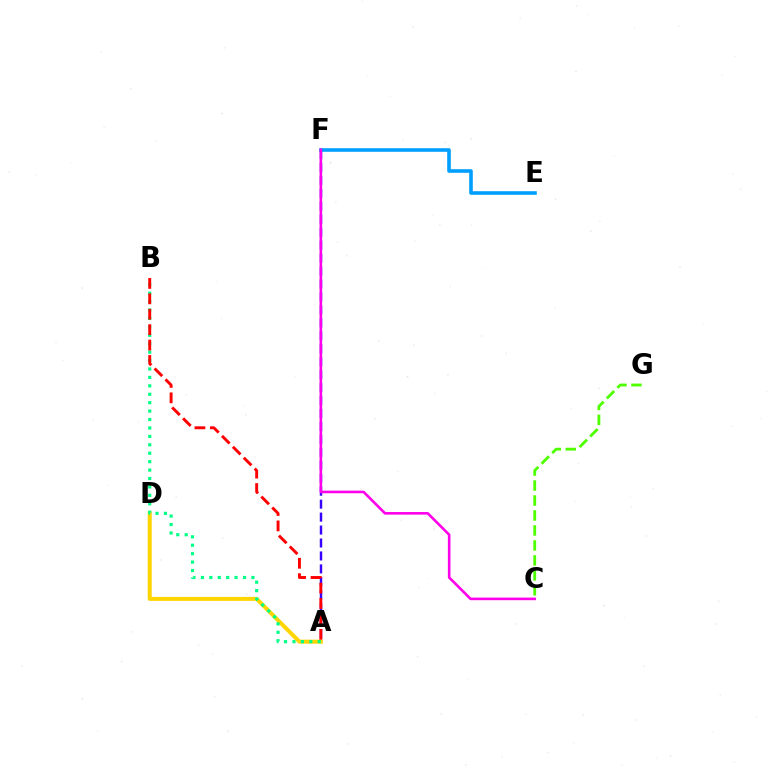{('A', 'F'): [{'color': '#3700ff', 'line_style': 'dashed', 'thickness': 1.76}], ('A', 'D'): [{'color': '#ffd500', 'line_style': 'solid', 'thickness': 2.87}], ('E', 'F'): [{'color': '#009eff', 'line_style': 'solid', 'thickness': 2.58}], ('A', 'B'): [{'color': '#00ff86', 'line_style': 'dotted', 'thickness': 2.29}, {'color': '#ff0000', 'line_style': 'dashed', 'thickness': 2.09}], ('C', 'F'): [{'color': '#ff00ed', 'line_style': 'solid', 'thickness': 1.87}], ('C', 'G'): [{'color': '#4fff00', 'line_style': 'dashed', 'thickness': 2.03}]}